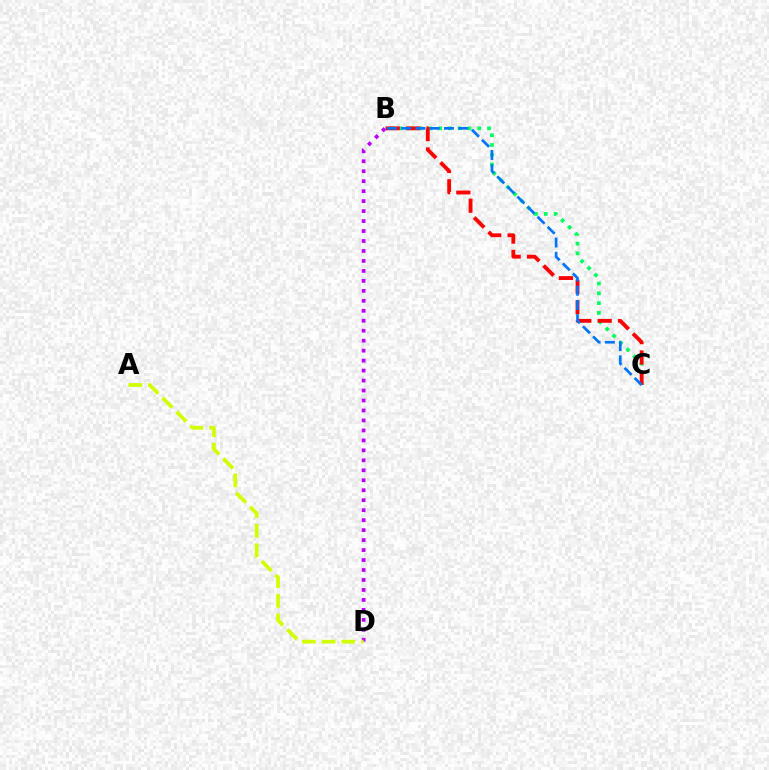{('B', 'C'): [{'color': '#00ff5c', 'line_style': 'dotted', 'thickness': 2.66}, {'color': '#ff0000', 'line_style': 'dashed', 'thickness': 2.77}, {'color': '#0074ff', 'line_style': 'dashed', 'thickness': 1.94}], ('B', 'D'): [{'color': '#b900ff', 'line_style': 'dotted', 'thickness': 2.71}], ('A', 'D'): [{'color': '#d1ff00', 'line_style': 'dashed', 'thickness': 2.68}]}